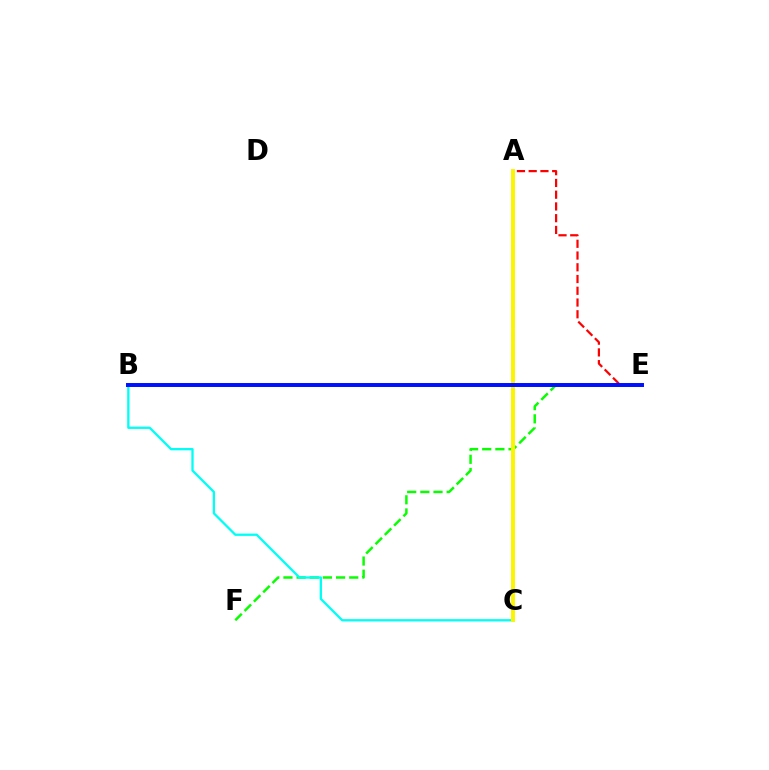{('A', 'C'): [{'color': '#ee00ff', 'line_style': 'dashed', 'thickness': 1.68}, {'color': '#fcf500', 'line_style': 'solid', 'thickness': 2.83}], ('A', 'E'): [{'color': '#ff0000', 'line_style': 'dashed', 'thickness': 1.6}], ('E', 'F'): [{'color': '#08ff00', 'line_style': 'dashed', 'thickness': 1.79}], ('B', 'C'): [{'color': '#00fff6', 'line_style': 'solid', 'thickness': 1.66}], ('B', 'E'): [{'color': '#0010ff', 'line_style': 'solid', 'thickness': 2.85}]}